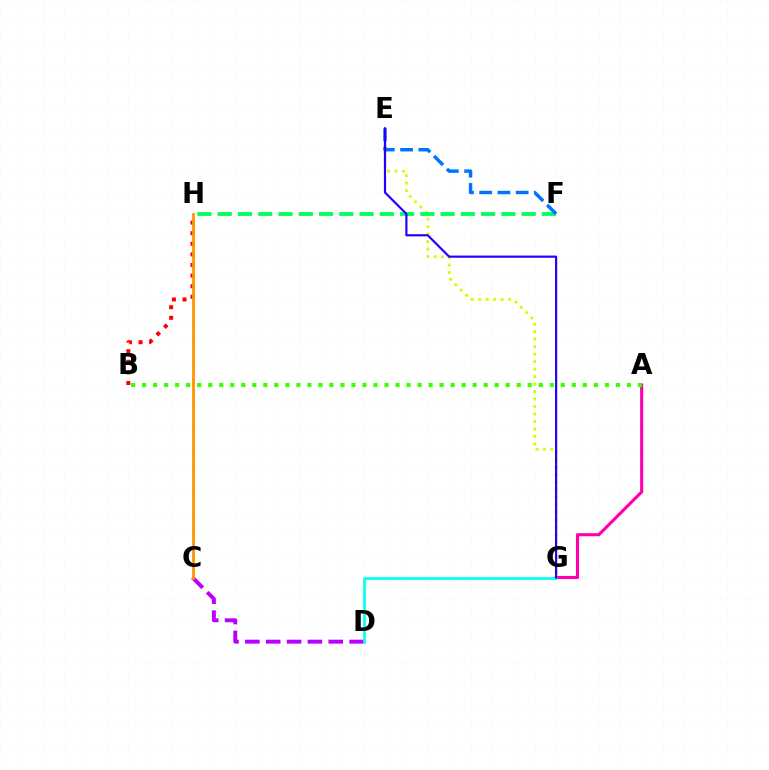{('C', 'D'): [{'color': '#b900ff', 'line_style': 'dashed', 'thickness': 2.83}], ('A', 'G'): [{'color': '#ff00ac', 'line_style': 'solid', 'thickness': 2.23}], ('B', 'H'): [{'color': '#ff0000', 'line_style': 'dotted', 'thickness': 2.88}], ('E', 'G'): [{'color': '#d1ff00', 'line_style': 'dotted', 'thickness': 2.03}, {'color': '#2500ff', 'line_style': 'solid', 'thickness': 1.58}], ('F', 'H'): [{'color': '#00ff5c', 'line_style': 'dashed', 'thickness': 2.75}], ('E', 'F'): [{'color': '#0074ff', 'line_style': 'dashed', 'thickness': 2.48}], ('C', 'H'): [{'color': '#ff9400', 'line_style': 'solid', 'thickness': 2.0}], ('D', 'G'): [{'color': '#00fff6', 'line_style': 'solid', 'thickness': 1.93}], ('A', 'B'): [{'color': '#3dff00', 'line_style': 'dotted', 'thickness': 2.99}]}